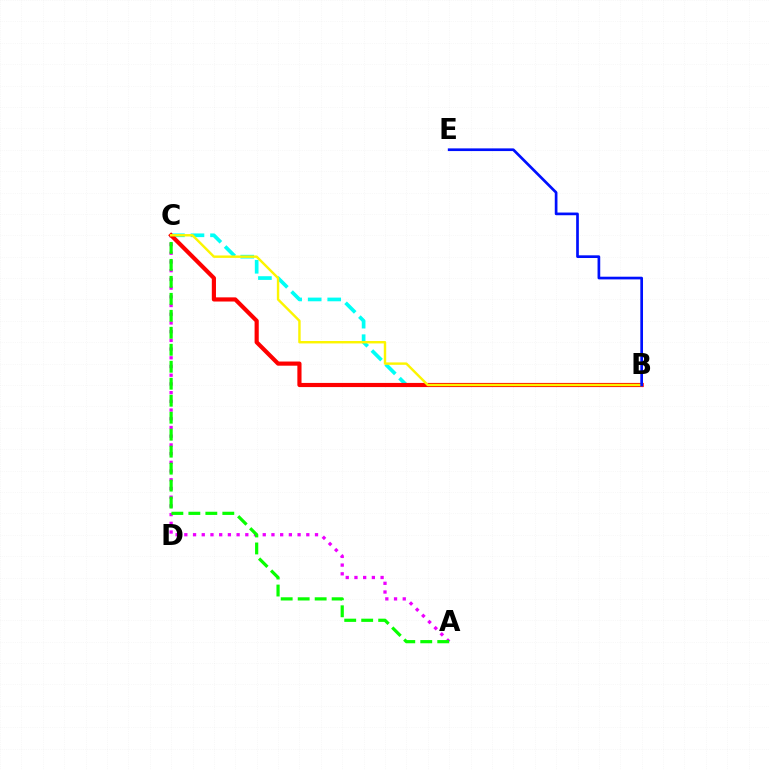{('A', 'C'): [{'color': '#ee00ff', 'line_style': 'dotted', 'thickness': 2.37}, {'color': '#08ff00', 'line_style': 'dashed', 'thickness': 2.31}], ('B', 'C'): [{'color': '#00fff6', 'line_style': 'dashed', 'thickness': 2.65}, {'color': '#ff0000', 'line_style': 'solid', 'thickness': 2.99}, {'color': '#fcf500', 'line_style': 'solid', 'thickness': 1.74}], ('B', 'E'): [{'color': '#0010ff', 'line_style': 'solid', 'thickness': 1.94}]}